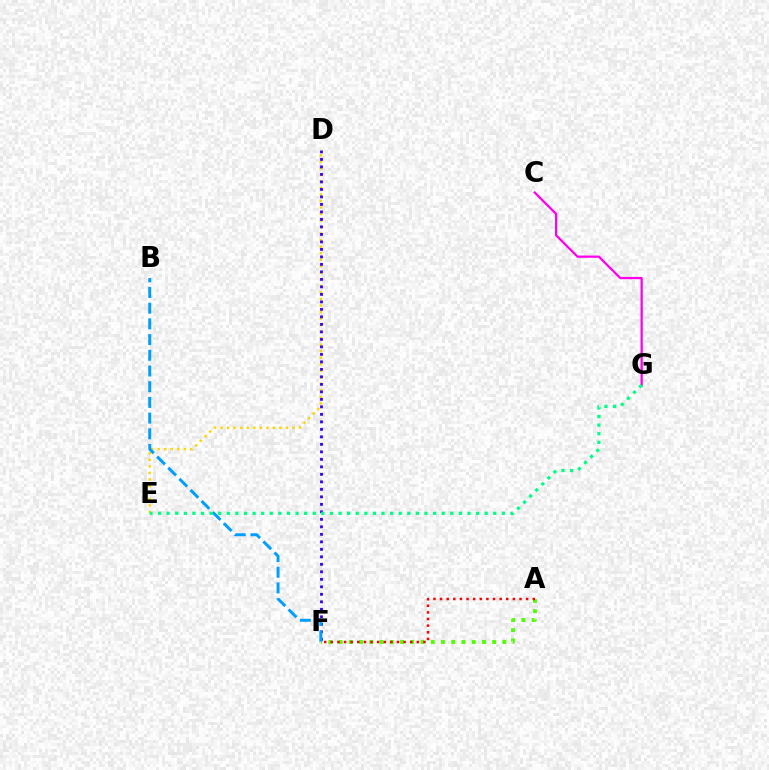{('A', 'F'): [{'color': '#4fff00', 'line_style': 'dotted', 'thickness': 2.78}, {'color': '#ff0000', 'line_style': 'dotted', 'thickness': 1.8}], ('D', 'E'): [{'color': '#ffd500', 'line_style': 'dotted', 'thickness': 1.77}], ('C', 'G'): [{'color': '#ff00ed', 'line_style': 'solid', 'thickness': 1.62}], ('D', 'F'): [{'color': '#3700ff', 'line_style': 'dotted', 'thickness': 2.04}], ('B', 'F'): [{'color': '#009eff', 'line_style': 'dashed', 'thickness': 2.13}], ('E', 'G'): [{'color': '#00ff86', 'line_style': 'dotted', 'thickness': 2.34}]}